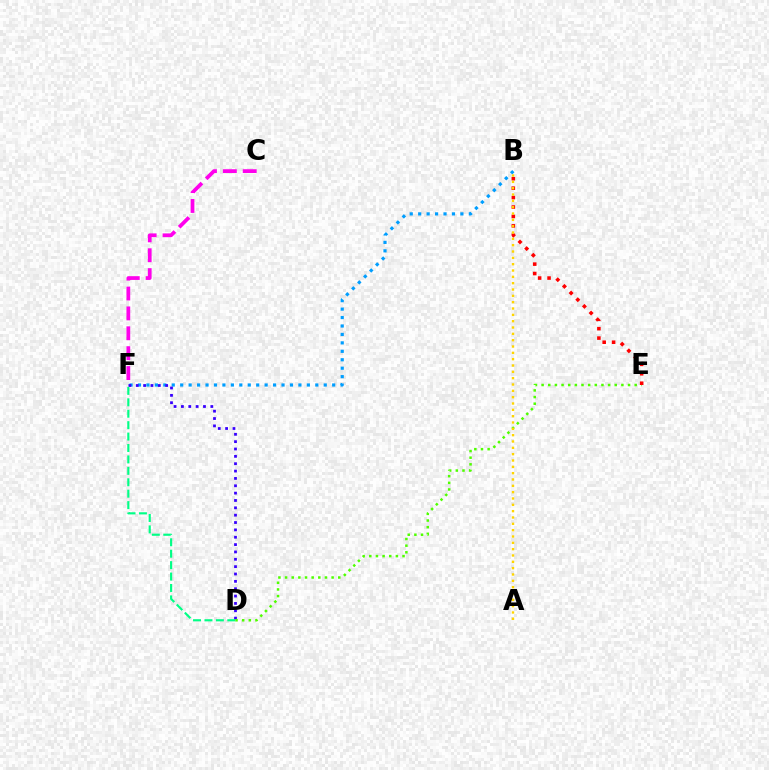{('B', 'F'): [{'color': '#009eff', 'line_style': 'dotted', 'thickness': 2.29}], ('D', 'F'): [{'color': '#3700ff', 'line_style': 'dotted', 'thickness': 2.0}, {'color': '#00ff86', 'line_style': 'dashed', 'thickness': 1.55}], ('C', 'F'): [{'color': '#ff00ed', 'line_style': 'dashed', 'thickness': 2.7}], ('D', 'E'): [{'color': '#4fff00', 'line_style': 'dotted', 'thickness': 1.81}], ('B', 'E'): [{'color': '#ff0000', 'line_style': 'dotted', 'thickness': 2.56}], ('A', 'B'): [{'color': '#ffd500', 'line_style': 'dotted', 'thickness': 1.72}]}